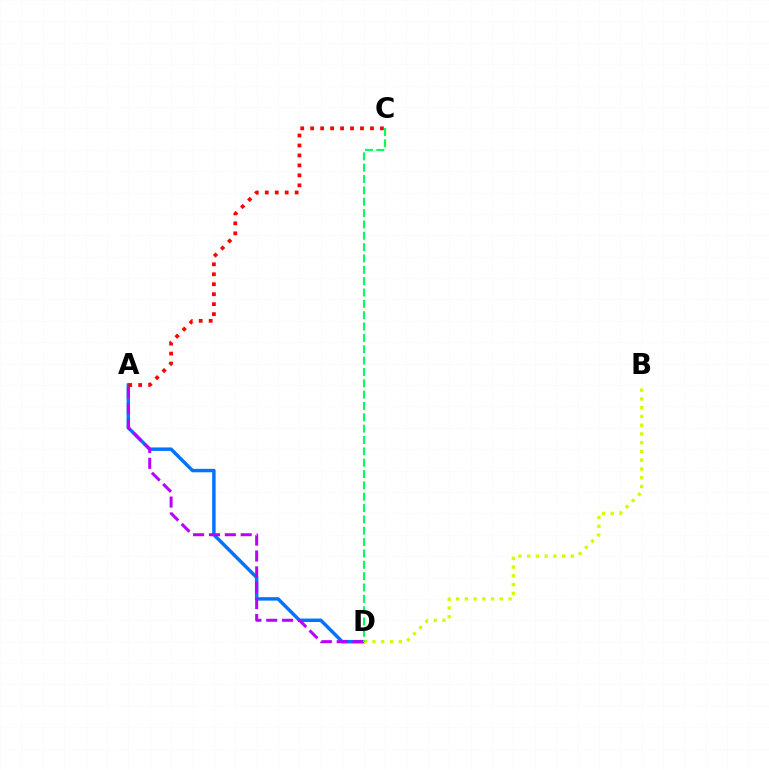{('A', 'D'): [{'color': '#0074ff', 'line_style': 'solid', 'thickness': 2.49}, {'color': '#b900ff', 'line_style': 'dashed', 'thickness': 2.16}], ('A', 'C'): [{'color': '#ff0000', 'line_style': 'dotted', 'thickness': 2.71}], ('B', 'D'): [{'color': '#d1ff00', 'line_style': 'dotted', 'thickness': 2.38}], ('C', 'D'): [{'color': '#00ff5c', 'line_style': 'dashed', 'thickness': 1.54}]}